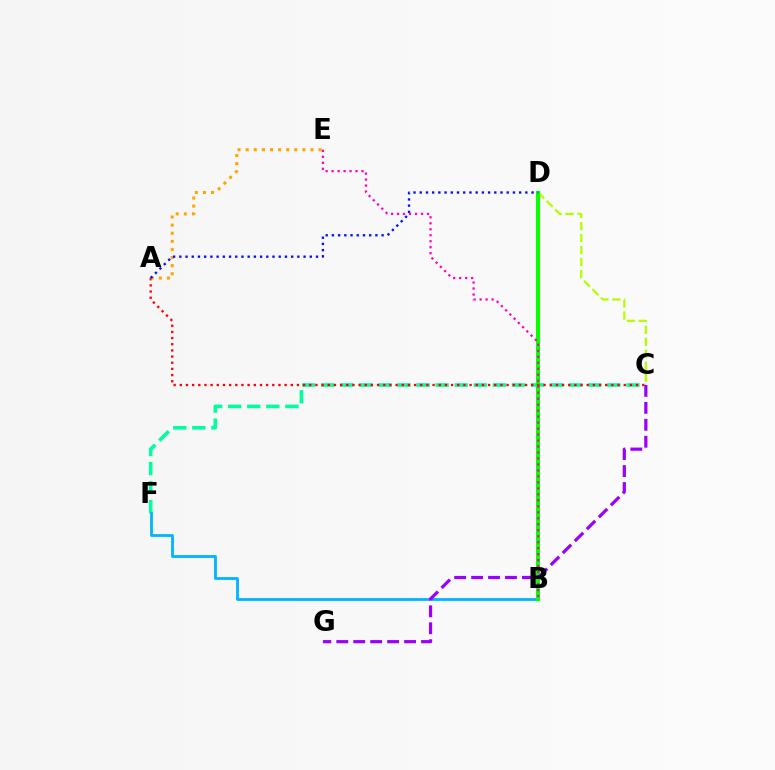{('C', 'D'): [{'color': '#b3ff00', 'line_style': 'dashed', 'thickness': 1.63}], ('C', 'F'): [{'color': '#00ff9d', 'line_style': 'dashed', 'thickness': 2.59}], ('B', 'F'): [{'color': '#00b5ff', 'line_style': 'solid', 'thickness': 2.02}], ('B', 'D'): [{'color': '#08ff00', 'line_style': 'solid', 'thickness': 2.95}], ('A', 'C'): [{'color': '#ff0000', 'line_style': 'dotted', 'thickness': 1.68}], ('A', 'E'): [{'color': '#ffa500', 'line_style': 'dotted', 'thickness': 2.2}], ('C', 'G'): [{'color': '#9b00ff', 'line_style': 'dashed', 'thickness': 2.3}], ('A', 'D'): [{'color': '#0010ff', 'line_style': 'dotted', 'thickness': 1.69}], ('B', 'E'): [{'color': '#ff00bd', 'line_style': 'dotted', 'thickness': 1.63}]}